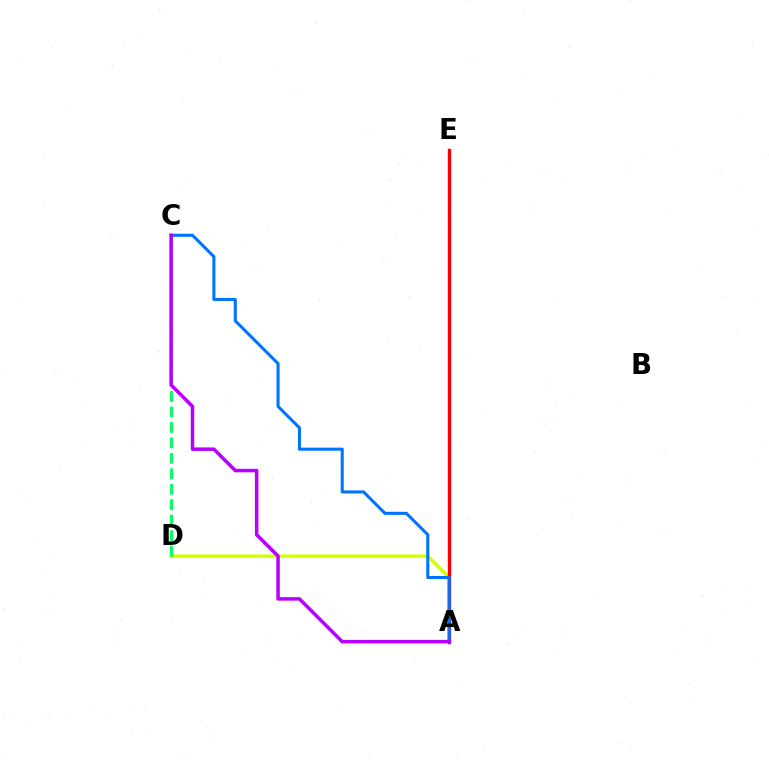{('A', 'D'): [{'color': '#d1ff00', 'line_style': 'solid', 'thickness': 2.41}], ('A', 'E'): [{'color': '#ff0000', 'line_style': 'solid', 'thickness': 2.42}], ('C', 'D'): [{'color': '#00ff5c', 'line_style': 'dashed', 'thickness': 2.1}], ('A', 'C'): [{'color': '#0074ff', 'line_style': 'solid', 'thickness': 2.2}, {'color': '#b900ff', 'line_style': 'solid', 'thickness': 2.53}]}